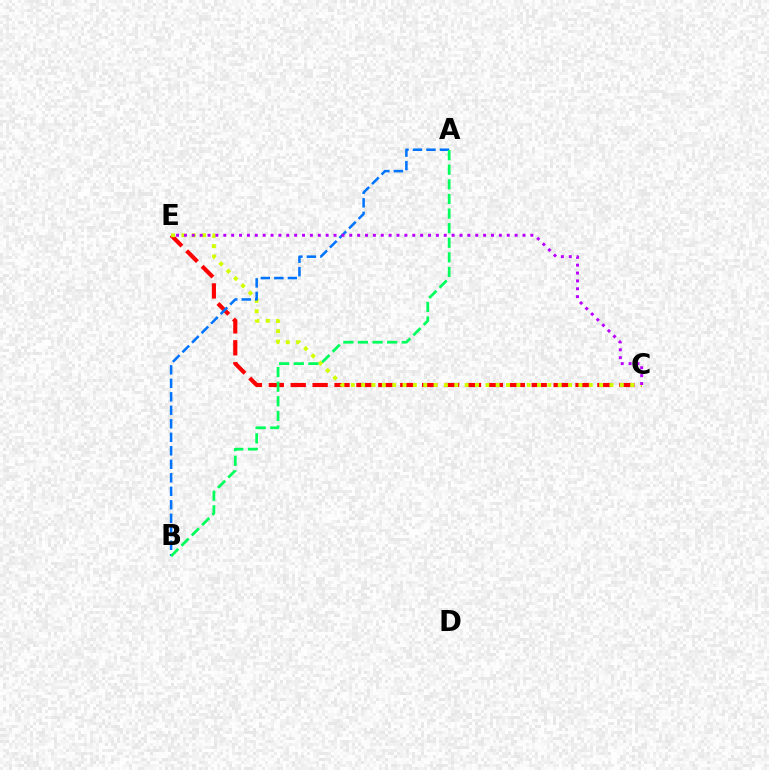{('C', 'E'): [{'color': '#ff0000', 'line_style': 'dashed', 'thickness': 2.98}, {'color': '#d1ff00', 'line_style': 'dotted', 'thickness': 2.81}, {'color': '#b900ff', 'line_style': 'dotted', 'thickness': 2.14}], ('A', 'B'): [{'color': '#0074ff', 'line_style': 'dashed', 'thickness': 1.83}, {'color': '#00ff5c', 'line_style': 'dashed', 'thickness': 1.98}]}